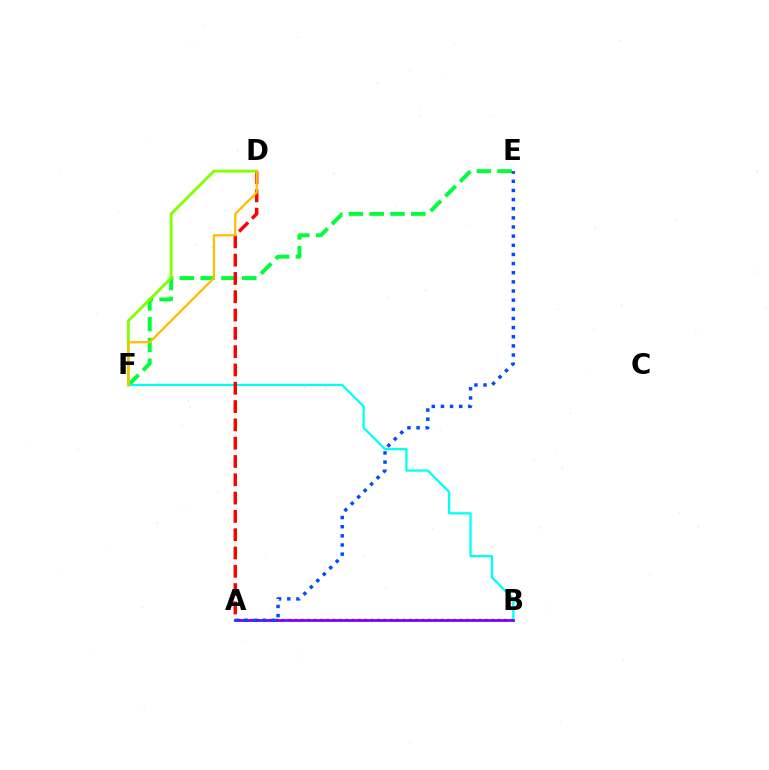{('E', 'F'): [{'color': '#00ff39', 'line_style': 'dashed', 'thickness': 2.83}], ('A', 'B'): [{'color': '#ff00cf', 'line_style': 'dotted', 'thickness': 1.72}, {'color': '#7200ff', 'line_style': 'solid', 'thickness': 1.96}], ('B', 'F'): [{'color': '#00fff6', 'line_style': 'solid', 'thickness': 1.63}], ('A', 'E'): [{'color': '#004bff', 'line_style': 'dotted', 'thickness': 2.48}], ('A', 'D'): [{'color': '#ff0000', 'line_style': 'dashed', 'thickness': 2.49}], ('D', 'F'): [{'color': '#84ff00', 'line_style': 'solid', 'thickness': 2.06}, {'color': '#ffbd00', 'line_style': 'solid', 'thickness': 1.65}]}